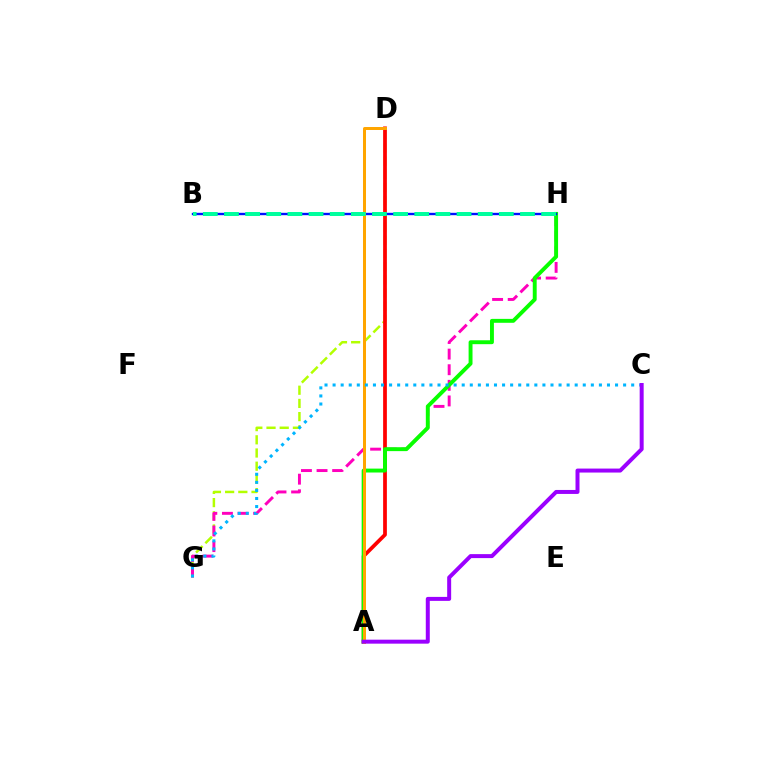{('D', 'G'): [{'color': '#b3ff00', 'line_style': 'dashed', 'thickness': 1.79}], ('G', 'H'): [{'color': '#ff00bd', 'line_style': 'dashed', 'thickness': 2.12}], ('A', 'D'): [{'color': '#ff0000', 'line_style': 'solid', 'thickness': 2.69}, {'color': '#ffa500', 'line_style': 'solid', 'thickness': 2.15}], ('A', 'H'): [{'color': '#08ff00', 'line_style': 'solid', 'thickness': 2.81}], ('B', 'H'): [{'color': '#0010ff', 'line_style': 'solid', 'thickness': 1.71}, {'color': '#00ff9d', 'line_style': 'dashed', 'thickness': 2.87}], ('C', 'G'): [{'color': '#00b5ff', 'line_style': 'dotted', 'thickness': 2.19}], ('A', 'C'): [{'color': '#9b00ff', 'line_style': 'solid', 'thickness': 2.87}]}